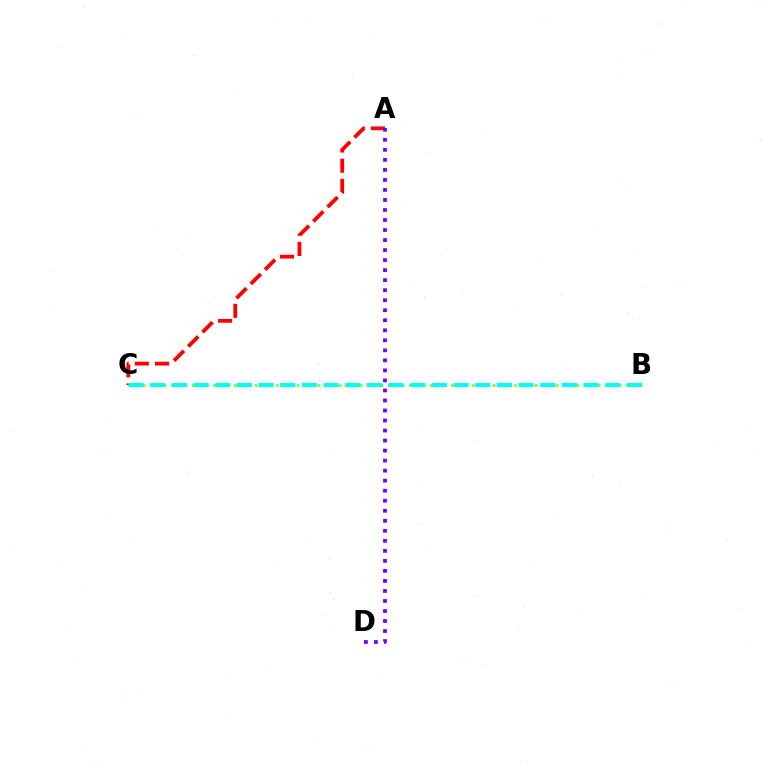{('A', 'C'): [{'color': '#ff0000', 'line_style': 'dashed', 'thickness': 2.74}], ('A', 'D'): [{'color': '#7200ff', 'line_style': 'dotted', 'thickness': 2.72}], ('B', 'C'): [{'color': '#84ff00', 'line_style': 'dotted', 'thickness': 1.9}, {'color': '#00fff6', 'line_style': 'dashed', 'thickness': 2.94}]}